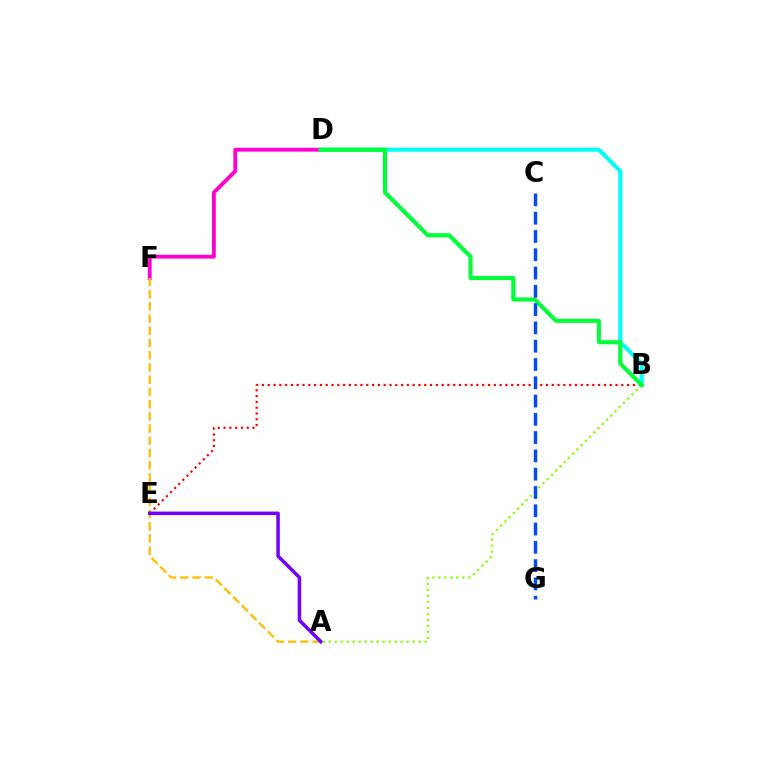{('D', 'F'): [{'color': '#ff00cf', 'line_style': 'solid', 'thickness': 2.76}], ('A', 'F'): [{'color': '#ffbd00', 'line_style': 'dashed', 'thickness': 1.66}], ('B', 'E'): [{'color': '#ff0000', 'line_style': 'dotted', 'thickness': 1.57}], ('A', 'E'): [{'color': '#7200ff', 'line_style': 'solid', 'thickness': 2.54}], ('B', 'D'): [{'color': '#00fff6', 'line_style': 'solid', 'thickness': 2.92}, {'color': '#00ff39', 'line_style': 'solid', 'thickness': 2.94}], ('A', 'B'): [{'color': '#84ff00', 'line_style': 'dotted', 'thickness': 1.63}], ('C', 'G'): [{'color': '#004bff', 'line_style': 'dashed', 'thickness': 2.48}]}